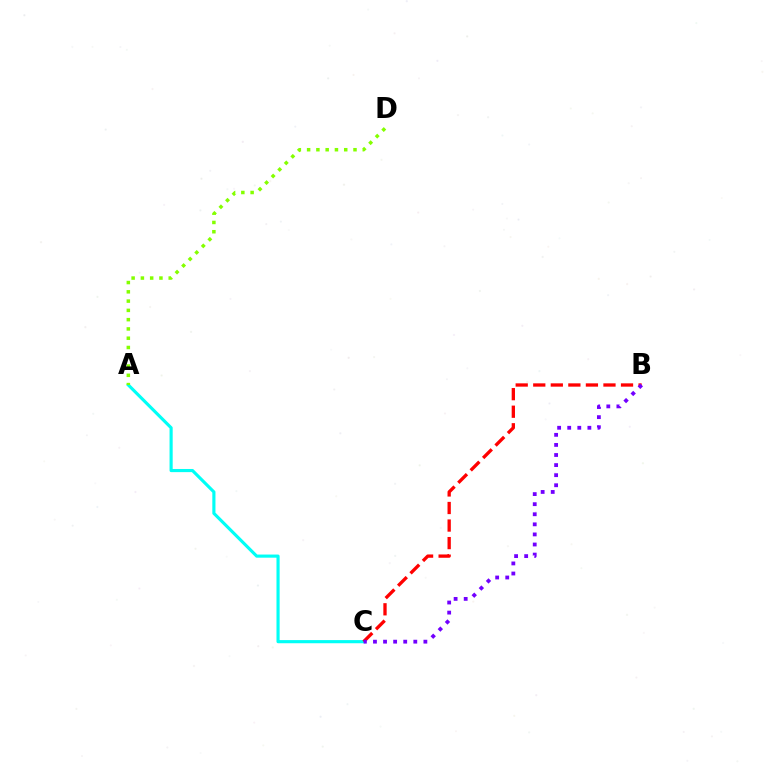{('A', 'C'): [{'color': '#00fff6', 'line_style': 'solid', 'thickness': 2.26}], ('B', 'C'): [{'color': '#ff0000', 'line_style': 'dashed', 'thickness': 2.38}, {'color': '#7200ff', 'line_style': 'dotted', 'thickness': 2.74}], ('A', 'D'): [{'color': '#84ff00', 'line_style': 'dotted', 'thickness': 2.52}]}